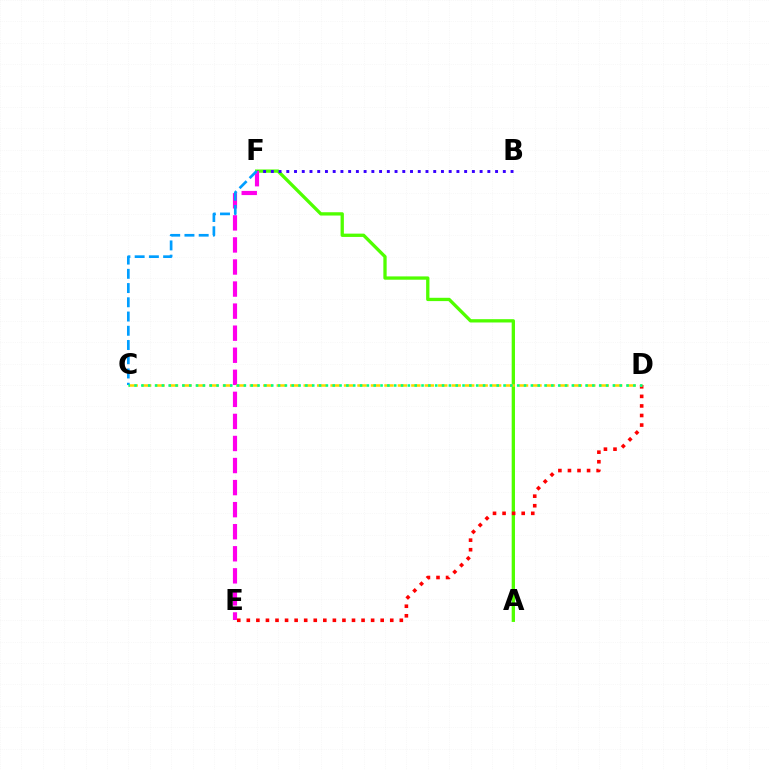{('A', 'F'): [{'color': '#4fff00', 'line_style': 'solid', 'thickness': 2.38}], ('D', 'E'): [{'color': '#ff0000', 'line_style': 'dotted', 'thickness': 2.6}], ('B', 'F'): [{'color': '#3700ff', 'line_style': 'dotted', 'thickness': 2.1}], ('E', 'F'): [{'color': '#ff00ed', 'line_style': 'dashed', 'thickness': 3.0}], ('C', 'D'): [{'color': '#ffd500', 'line_style': 'dashed', 'thickness': 1.83}, {'color': '#00ff86', 'line_style': 'dotted', 'thickness': 1.86}], ('C', 'F'): [{'color': '#009eff', 'line_style': 'dashed', 'thickness': 1.93}]}